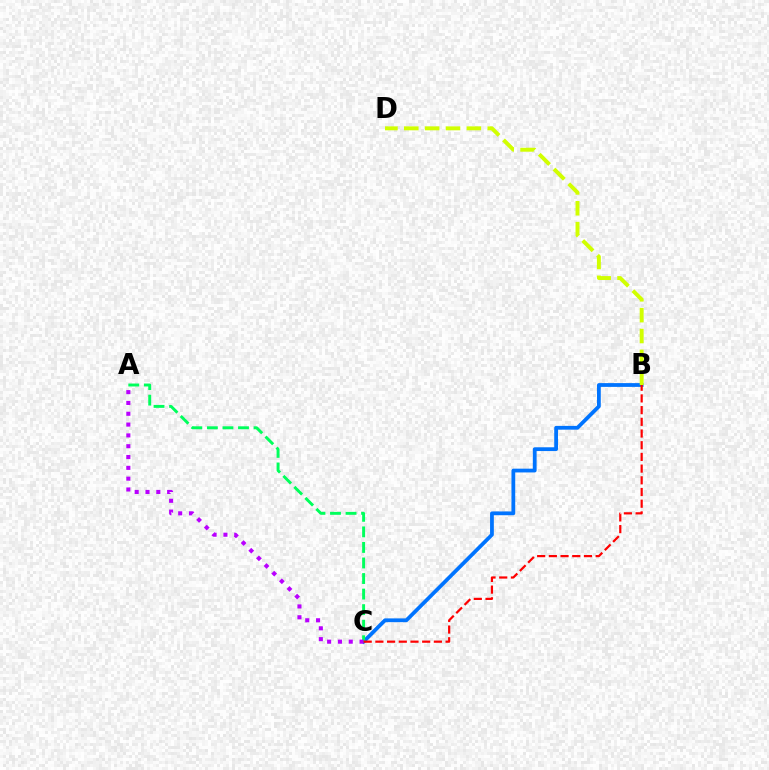{('B', 'C'): [{'color': '#0074ff', 'line_style': 'solid', 'thickness': 2.72}, {'color': '#ff0000', 'line_style': 'dashed', 'thickness': 1.59}], ('B', 'D'): [{'color': '#d1ff00', 'line_style': 'dashed', 'thickness': 2.83}], ('A', 'C'): [{'color': '#00ff5c', 'line_style': 'dashed', 'thickness': 2.11}, {'color': '#b900ff', 'line_style': 'dotted', 'thickness': 2.94}]}